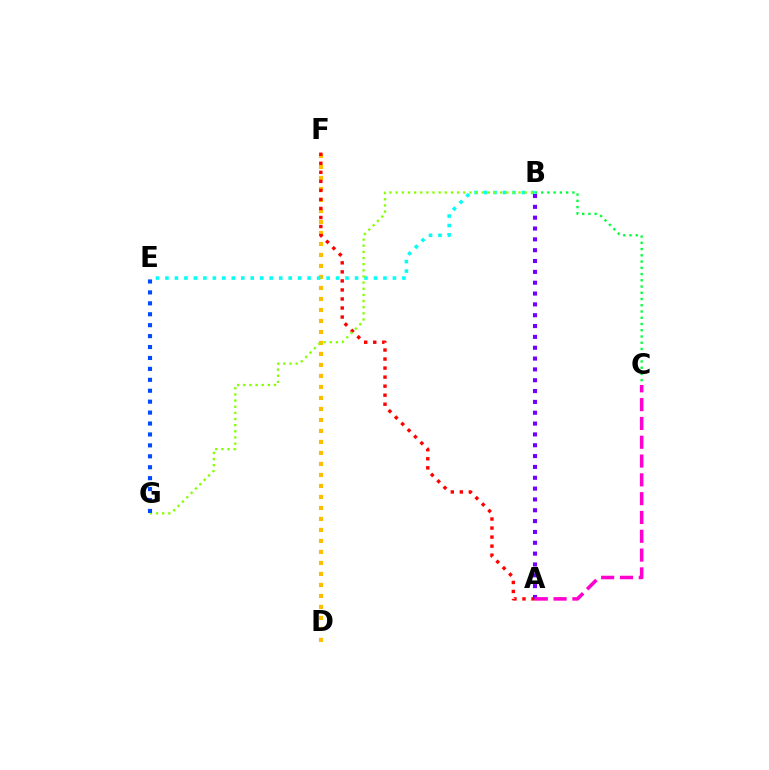{('D', 'F'): [{'color': '#ffbd00', 'line_style': 'dotted', 'thickness': 2.99}], ('B', 'C'): [{'color': '#00ff39', 'line_style': 'dotted', 'thickness': 1.7}], ('A', 'F'): [{'color': '#ff0000', 'line_style': 'dotted', 'thickness': 2.45}], ('B', 'E'): [{'color': '#00fff6', 'line_style': 'dotted', 'thickness': 2.57}], ('A', 'B'): [{'color': '#7200ff', 'line_style': 'dotted', 'thickness': 2.94}], ('B', 'G'): [{'color': '#84ff00', 'line_style': 'dotted', 'thickness': 1.67}], ('A', 'C'): [{'color': '#ff00cf', 'line_style': 'dashed', 'thickness': 2.55}], ('E', 'G'): [{'color': '#004bff', 'line_style': 'dotted', 'thickness': 2.97}]}